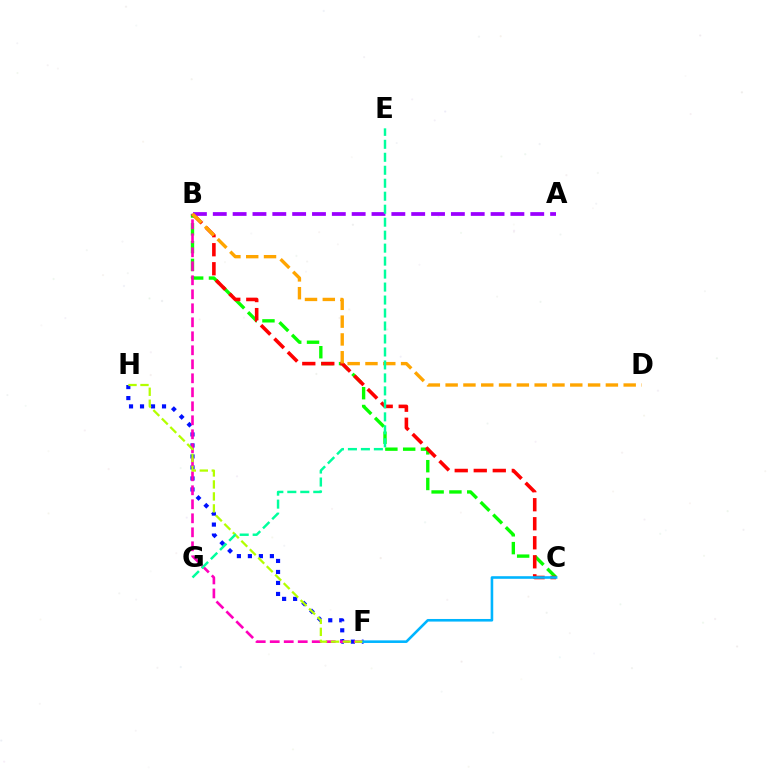{('B', 'C'): [{'color': '#08ff00', 'line_style': 'dashed', 'thickness': 2.42}, {'color': '#ff0000', 'line_style': 'dashed', 'thickness': 2.58}], ('F', 'H'): [{'color': '#0010ff', 'line_style': 'dotted', 'thickness': 2.99}, {'color': '#b3ff00', 'line_style': 'dashed', 'thickness': 1.63}], ('A', 'B'): [{'color': '#9b00ff', 'line_style': 'dashed', 'thickness': 2.7}], ('B', 'F'): [{'color': '#ff00bd', 'line_style': 'dashed', 'thickness': 1.9}], ('B', 'D'): [{'color': '#ffa500', 'line_style': 'dashed', 'thickness': 2.42}], ('C', 'F'): [{'color': '#00b5ff', 'line_style': 'solid', 'thickness': 1.87}], ('E', 'G'): [{'color': '#00ff9d', 'line_style': 'dashed', 'thickness': 1.76}]}